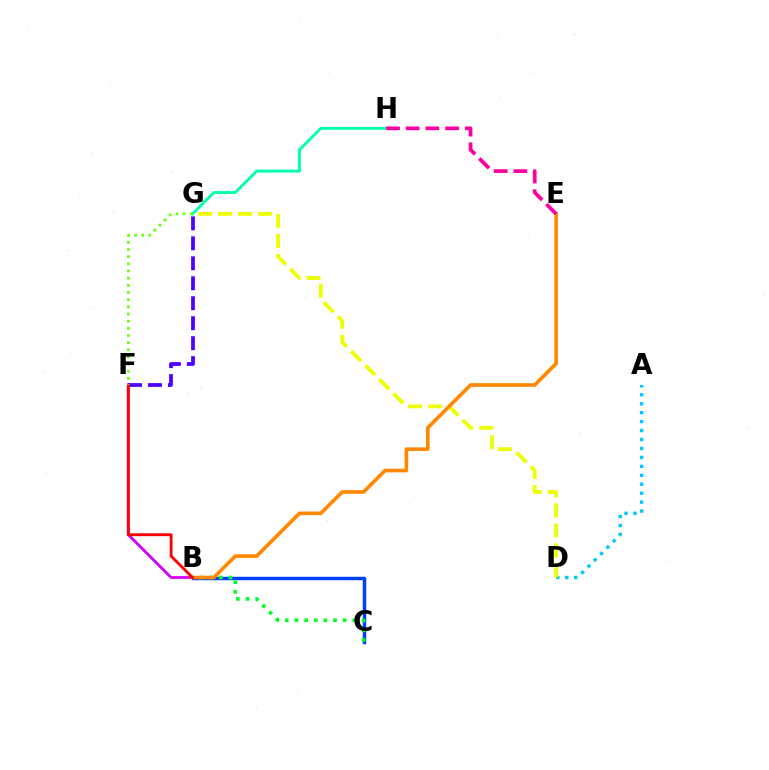{('B', 'C'): [{'color': '#003fff', 'line_style': 'solid', 'thickness': 2.49}, {'color': '#00ff27', 'line_style': 'dotted', 'thickness': 2.62}], ('A', 'D'): [{'color': '#00c7ff', 'line_style': 'dotted', 'thickness': 2.43}], ('B', 'F'): [{'color': '#d600ff', 'line_style': 'solid', 'thickness': 2.04}, {'color': '#ff0000', 'line_style': 'solid', 'thickness': 2.06}], ('D', 'G'): [{'color': '#eeff00', 'line_style': 'dashed', 'thickness': 2.72}], ('F', 'G'): [{'color': '#4f00ff', 'line_style': 'dashed', 'thickness': 2.71}, {'color': '#66ff00', 'line_style': 'dotted', 'thickness': 1.95}], ('B', 'E'): [{'color': '#ff8800', 'line_style': 'solid', 'thickness': 2.61}], ('G', 'H'): [{'color': '#00ffaf', 'line_style': 'solid', 'thickness': 2.06}], ('E', 'H'): [{'color': '#ff00a0', 'line_style': 'dashed', 'thickness': 2.68}]}